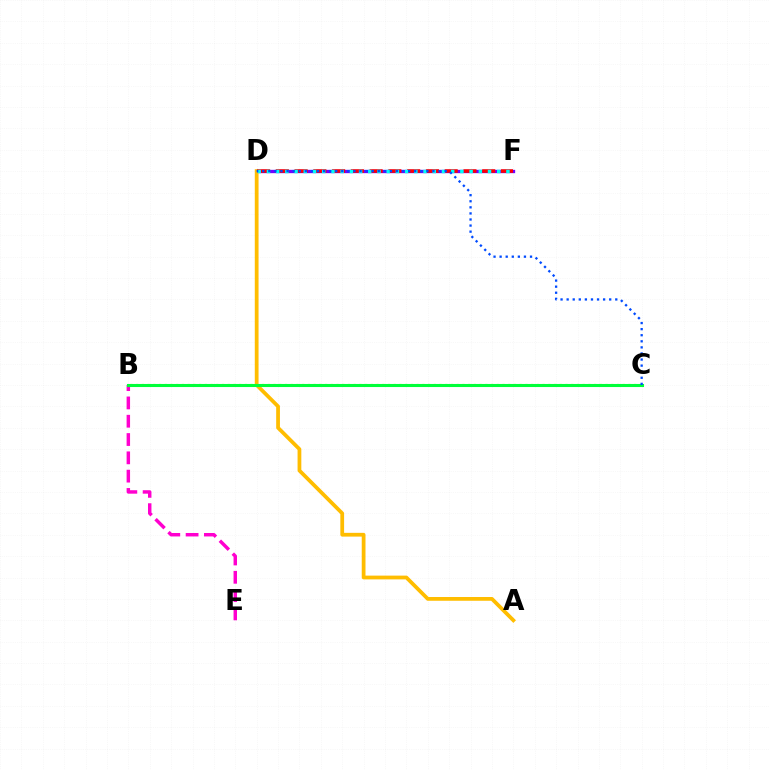{('D', 'F'): [{'color': '#7200ff', 'line_style': 'solid', 'thickness': 2.39}, {'color': '#ff0000', 'line_style': 'dashed', 'thickness': 2.55}, {'color': '#00fff6', 'line_style': 'dotted', 'thickness': 2.5}], ('A', 'D'): [{'color': '#ffbd00', 'line_style': 'solid', 'thickness': 2.71}], ('B', 'E'): [{'color': '#ff00cf', 'line_style': 'dashed', 'thickness': 2.49}], ('B', 'C'): [{'color': '#84ff00', 'line_style': 'dotted', 'thickness': 1.56}, {'color': '#00ff39', 'line_style': 'solid', 'thickness': 2.21}], ('C', 'D'): [{'color': '#004bff', 'line_style': 'dotted', 'thickness': 1.65}]}